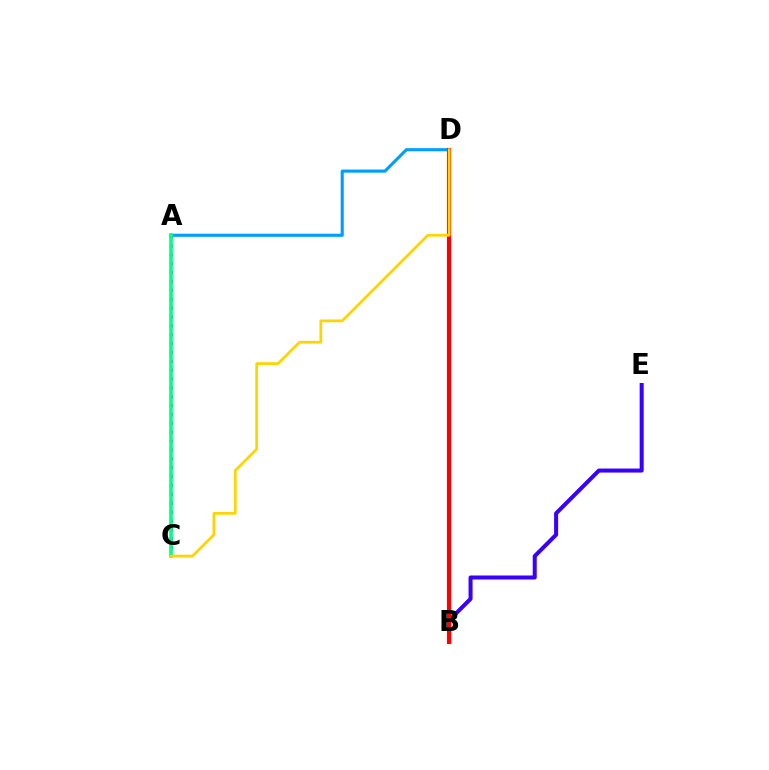{('A', 'C'): [{'color': '#ff00ed', 'line_style': 'dotted', 'thickness': 2.41}, {'color': '#00ff86', 'line_style': 'solid', 'thickness': 2.56}], ('A', 'D'): [{'color': '#009eff', 'line_style': 'solid', 'thickness': 2.25}], ('B', 'D'): [{'color': '#4fff00', 'line_style': 'dashed', 'thickness': 2.54}, {'color': '#ff0000', 'line_style': 'solid', 'thickness': 2.98}], ('B', 'E'): [{'color': '#3700ff', 'line_style': 'solid', 'thickness': 2.89}], ('C', 'D'): [{'color': '#ffd500', 'line_style': 'solid', 'thickness': 1.98}]}